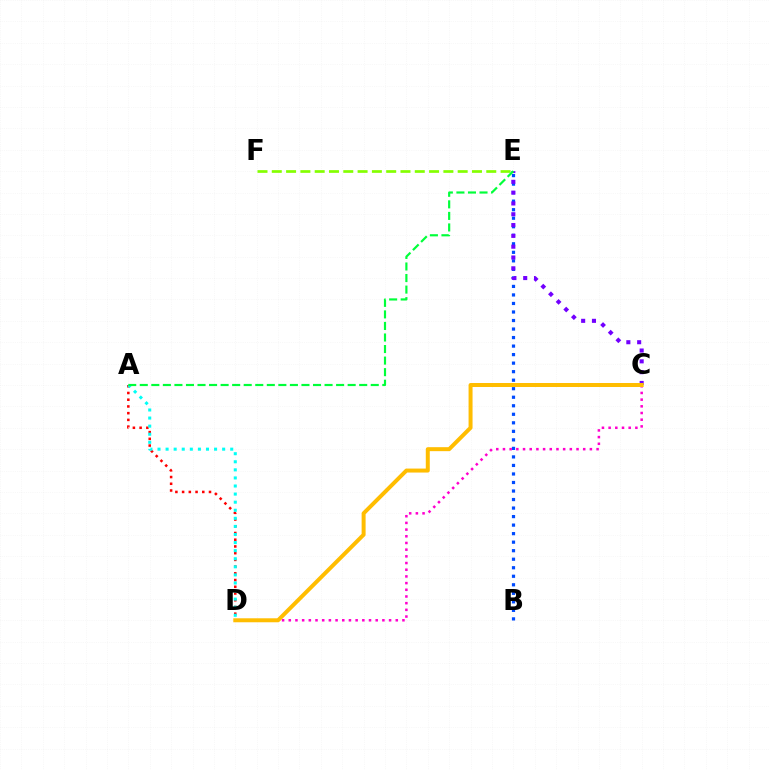{('B', 'E'): [{'color': '#004bff', 'line_style': 'dotted', 'thickness': 2.32}], ('C', 'E'): [{'color': '#7200ff', 'line_style': 'dotted', 'thickness': 2.94}], ('A', 'D'): [{'color': '#ff0000', 'line_style': 'dotted', 'thickness': 1.83}, {'color': '#00fff6', 'line_style': 'dotted', 'thickness': 2.2}], ('C', 'D'): [{'color': '#ff00cf', 'line_style': 'dotted', 'thickness': 1.82}, {'color': '#ffbd00', 'line_style': 'solid', 'thickness': 2.87}], ('E', 'F'): [{'color': '#84ff00', 'line_style': 'dashed', 'thickness': 1.94}], ('A', 'E'): [{'color': '#00ff39', 'line_style': 'dashed', 'thickness': 1.57}]}